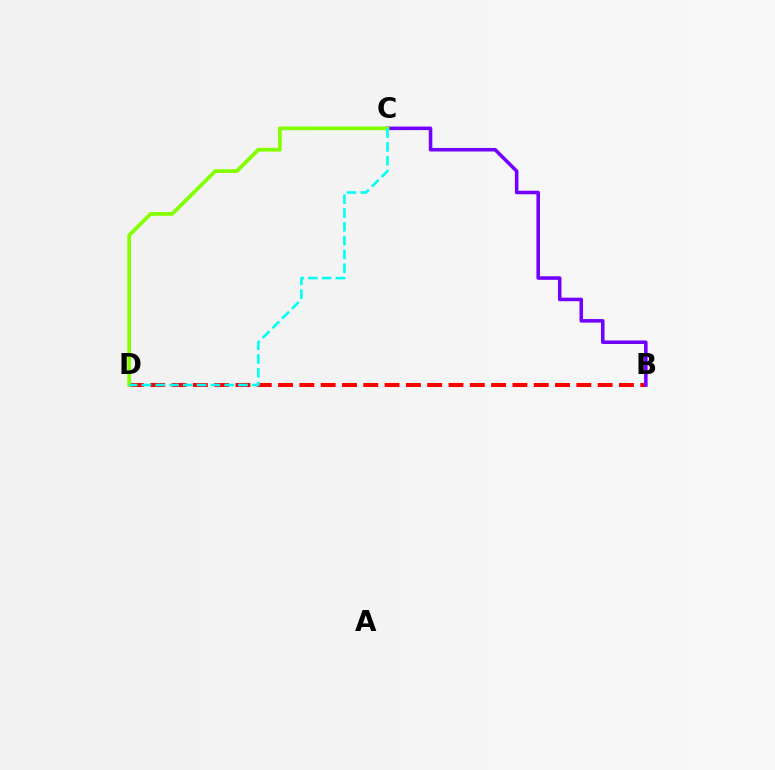{('B', 'D'): [{'color': '#ff0000', 'line_style': 'dashed', 'thickness': 2.89}], ('B', 'C'): [{'color': '#7200ff', 'line_style': 'solid', 'thickness': 2.55}], ('C', 'D'): [{'color': '#84ff00', 'line_style': 'solid', 'thickness': 2.71}, {'color': '#00fff6', 'line_style': 'dashed', 'thickness': 1.87}]}